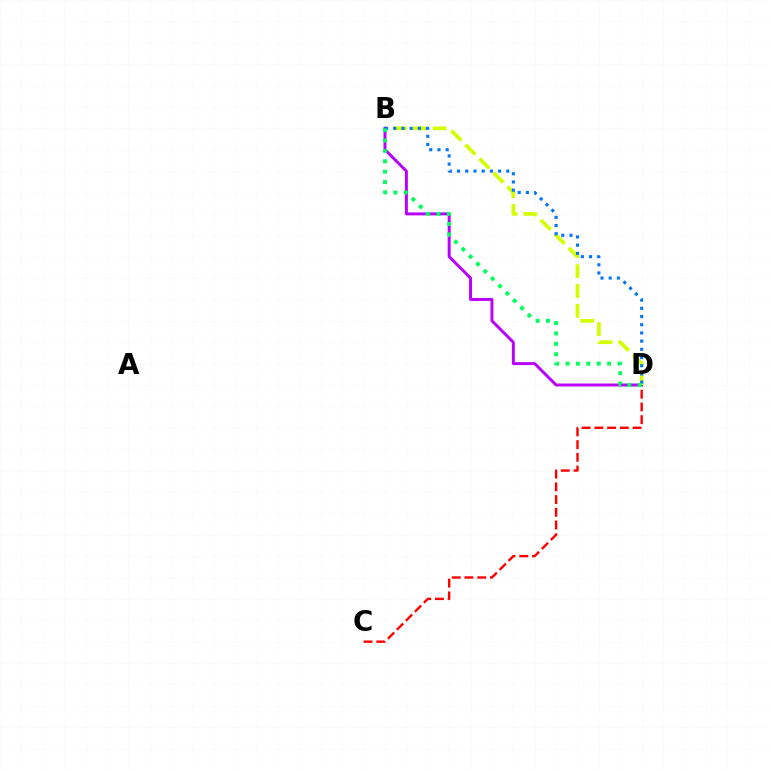{('C', 'D'): [{'color': '#ff0000', 'line_style': 'dashed', 'thickness': 1.73}], ('B', 'D'): [{'color': '#b900ff', 'line_style': 'solid', 'thickness': 2.13}, {'color': '#d1ff00', 'line_style': 'dashed', 'thickness': 2.69}, {'color': '#0074ff', 'line_style': 'dotted', 'thickness': 2.23}, {'color': '#00ff5c', 'line_style': 'dotted', 'thickness': 2.82}]}